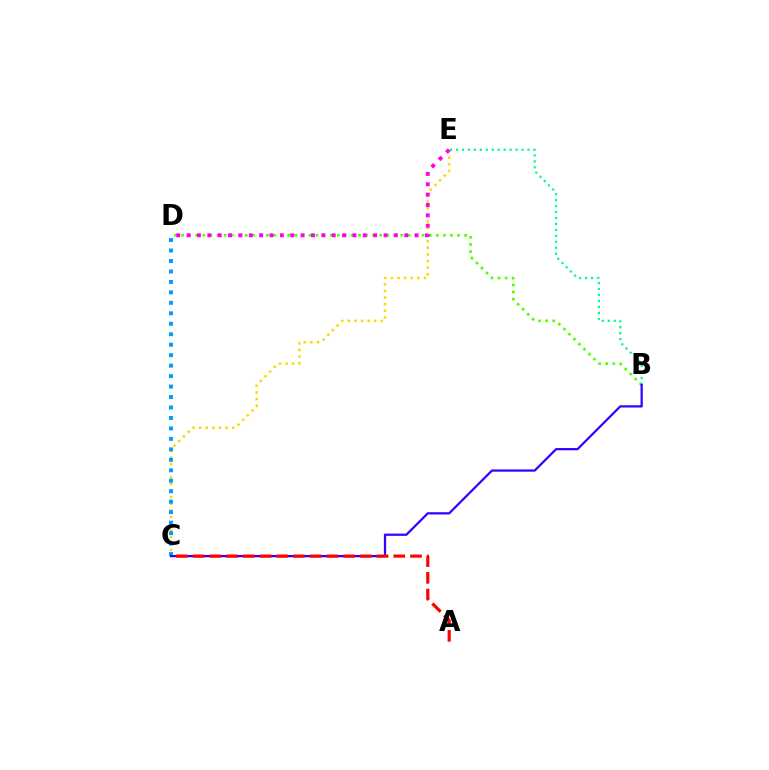{('C', 'E'): [{'color': '#ffd500', 'line_style': 'dotted', 'thickness': 1.8}], ('B', 'D'): [{'color': '#4fff00', 'line_style': 'dotted', 'thickness': 1.92}], ('C', 'D'): [{'color': '#009eff', 'line_style': 'dotted', 'thickness': 2.84}], ('B', 'E'): [{'color': '#00ff86', 'line_style': 'dotted', 'thickness': 1.62}], ('B', 'C'): [{'color': '#3700ff', 'line_style': 'solid', 'thickness': 1.62}], ('A', 'C'): [{'color': '#ff0000', 'line_style': 'dashed', 'thickness': 2.27}], ('D', 'E'): [{'color': '#ff00ed', 'line_style': 'dotted', 'thickness': 2.82}]}